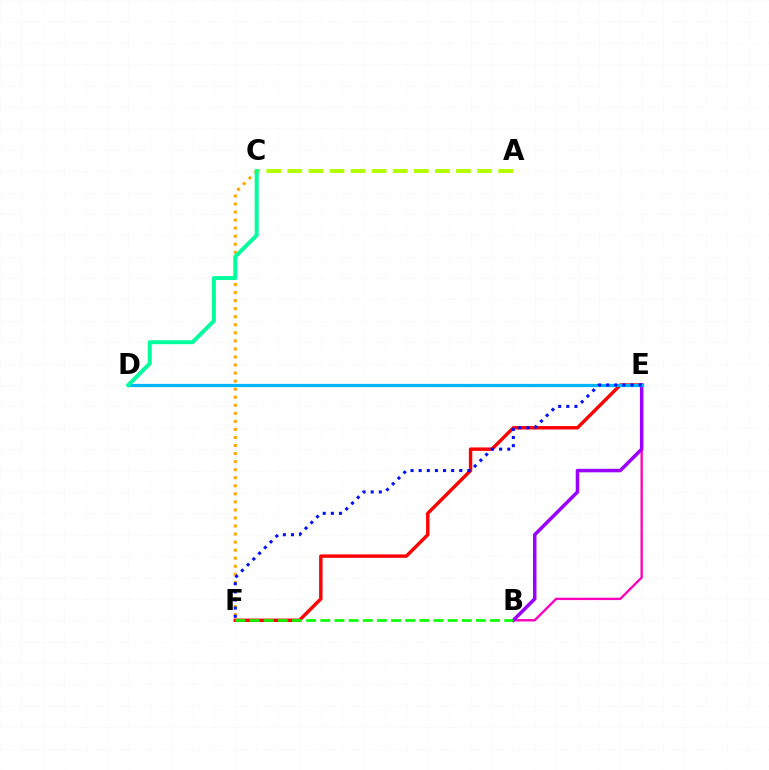{('E', 'F'): [{'color': '#ff0000', 'line_style': 'solid', 'thickness': 2.46}, {'color': '#0010ff', 'line_style': 'dotted', 'thickness': 2.21}], ('C', 'F'): [{'color': '#ffa500', 'line_style': 'dotted', 'thickness': 2.19}], ('B', 'E'): [{'color': '#ff00bd', 'line_style': 'solid', 'thickness': 1.7}, {'color': '#9b00ff', 'line_style': 'solid', 'thickness': 2.53}], ('A', 'C'): [{'color': '#b3ff00', 'line_style': 'dashed', 'thickness': 2.86}], ('D', 'E'): [{'color': '#00b5ff', 'line_style': 'solid', 'thickness': 2.32}], ('B', 'F'): [{'color': '#08ff00', 'line_style': 'dashed', 'thickness': 1.92}], ('C', 'D'): [{'color': '#00ff9d', 'line_style': 'solid', 'thickness': 2.86}]}